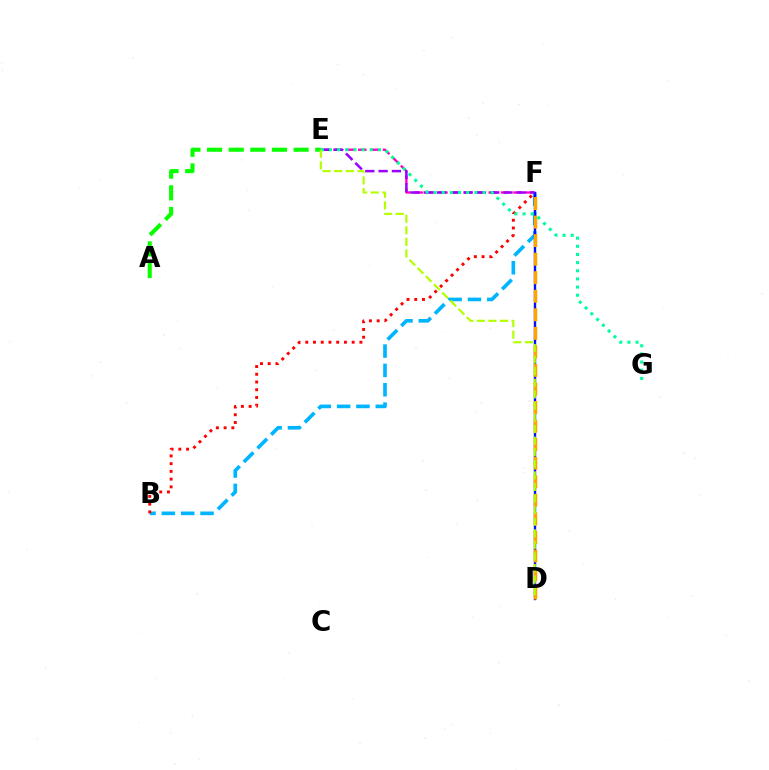{('B', 'F'): [{'color': '#00b5ff', 'line_style': 'dashed', 'thickness': 2.63}, {'color': '#ff0000', 'line_style': 'dotted', 'thickness': 2.1}], ('D', 'F'): [{'color': '#0010ff', 'line_style': 'solid', 'thickness': 1.72}, {'color': '#ffa500', 'line_style': 'dashed', 'thickness': 2.52}], ('A', 'E'): [{'color': '#08ff00', 'line_style': 'dashed', 'thickness': 2.94}], ('E', 'F'): [{'color': '#ff00bd', 'line_style': 'dashed', 'thickness': 1.68}, {'color': '#9b00ff', 'line_style': 'dashed', 'thickness': 1.81}], ('E', 'G'): [{'color': '#00ff9d', 'line_style': 'dotted', 'thickness': 2.21}], ('D', 'E'): [{'color': '#b3ff00', 'line_style': 'dashed', 'thickness': 1.57}]}